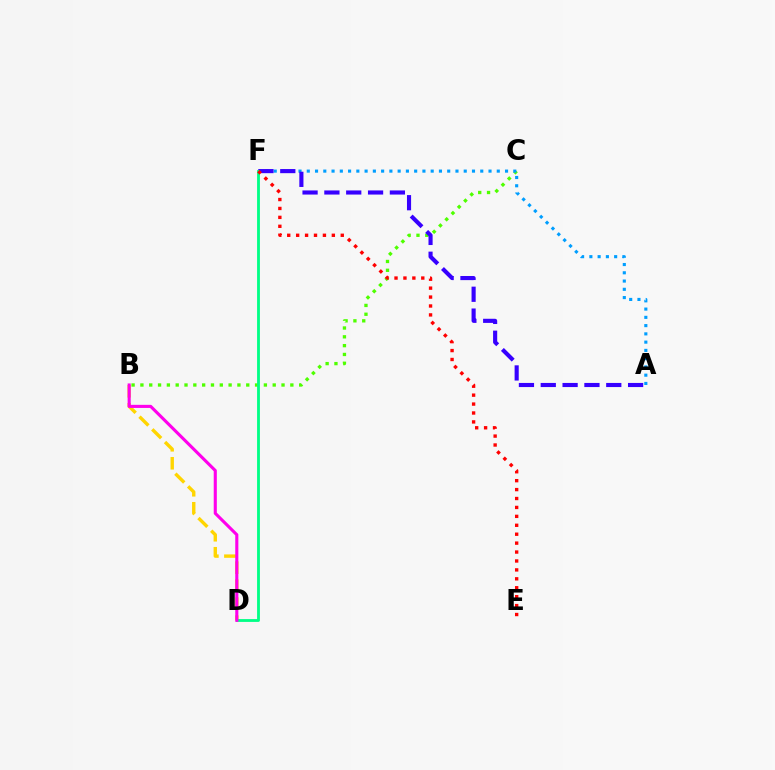{('B', 'C'): [{'color': '#4fff00', 'line_style': 'dotted', 'thickness': 2.4}], ('B', 'D'): [{'color': '#ffd500', 'line_style': 'dashed', 'thickness': 2.44}, {'color': '#ff00ed', 'line_style': 'solid', 'thickness': 2.23}], ('A', 'F'): [{'color': '#009eff', 'line_style': 'dotted', 'thickness': 2.24}, {'color': '#3700ff', 'line_style': 'dashed', 'thickness': 2.97}], ('D', 'F'): [{'color': '#00ff86', 'line_style': 'solid', 'thickness': 2.04}], ('E', 'F'): [{'color': '#ff0000', 'line_style': 'dotted', 'thickness': 2.42}]}